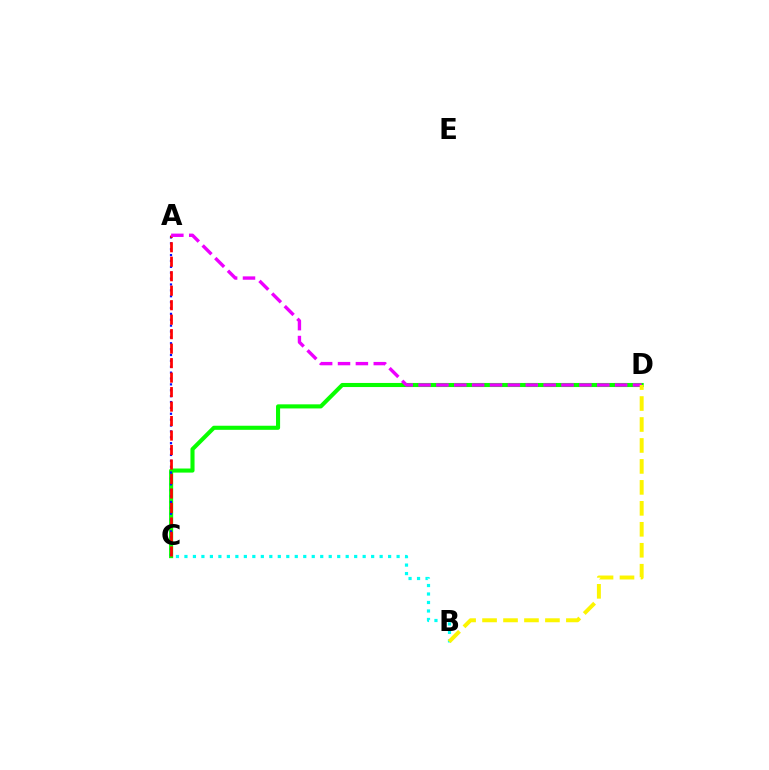{('C', 'D'): [{'color': '#08ff00', 'line_style': 'solid', 'thickness': 2.94}], ('A', 'C'): [{'color': '#0010ff', 'line_style': 'dotted', 'thickness': 1.6}, {'color': '#ff0000', 'line_style': 'dashed', 'thickness': 1.97}], ('A', 'D'): [{'color': '#ee00ff', 'line_style': 'dashed', 'thickness': 2.43}], ('B', 'C'): [{'color': '#00fff6', 'line_style': 'dotted', 'thickness': 2.31}], ('B', 'D'): [{'color': '#fcf500', 'line_style': 'dashed', 'thickness': 2.85}]}